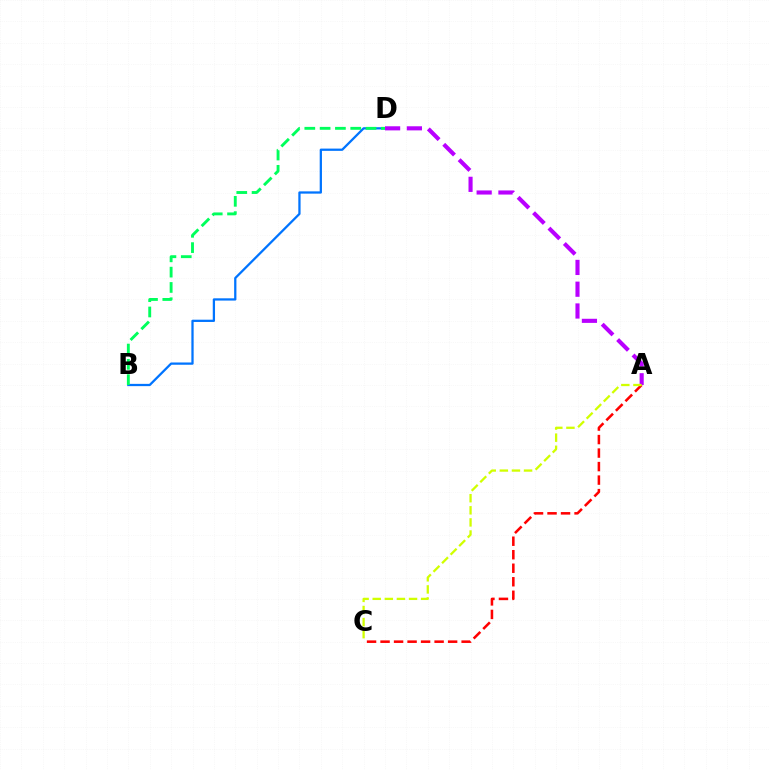{('B', 'D'): [{'color': '#0074ff', 'line_style': 'solid', 'thickness': 1.63}, {'color': '#00ff5c', 'line_style': 'dashed', 'thickness': 2.08}], ('A', 'D'): [{'color': '#b900ff', 'line_style': 'dashed', 'thickness': 2.96}], ('A', 'C'): [{'color': '#ff0000', 'line_style': 'dashed', 'thickness': 1.84}, {'color': '#d1ff00', 'line_style': 'dashed', 'thickness': 1.64}]}